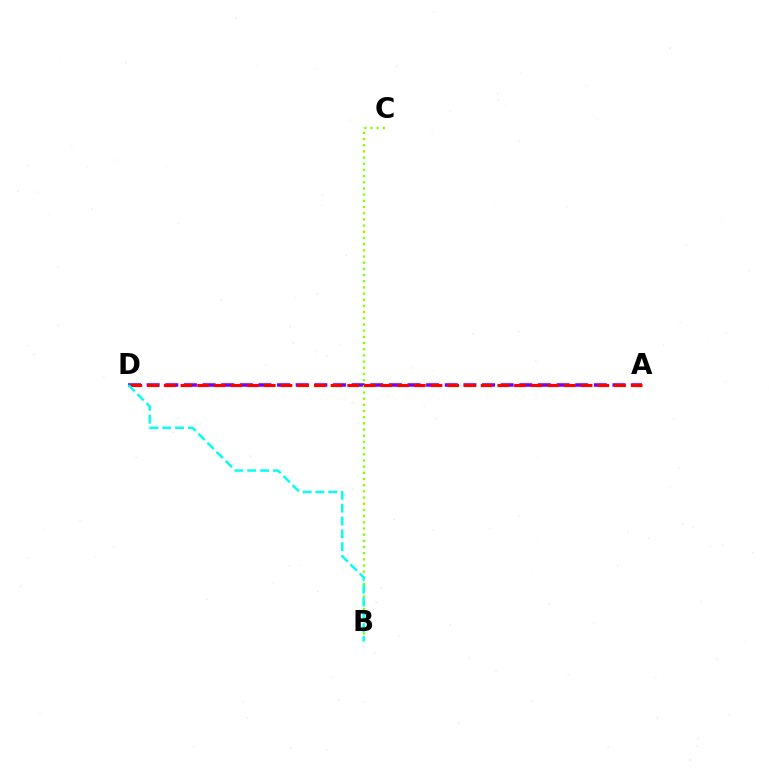{('A', 'D'): [{'color': '#7200ff', 'line_style': 'dashed', 'thickness': 2.53}, {'color': '#ff0000', 'line_style': 'dashed', 'thickness': 2.27}], ('B', 'C'): [{'color': '#84ff00', 'line_style': 'dotted', 'thickness': 1.68}], ('B', 'D'): [{'color': '#00fff6', 'line_style': 'dashed', 'thickness': 1.74}]}